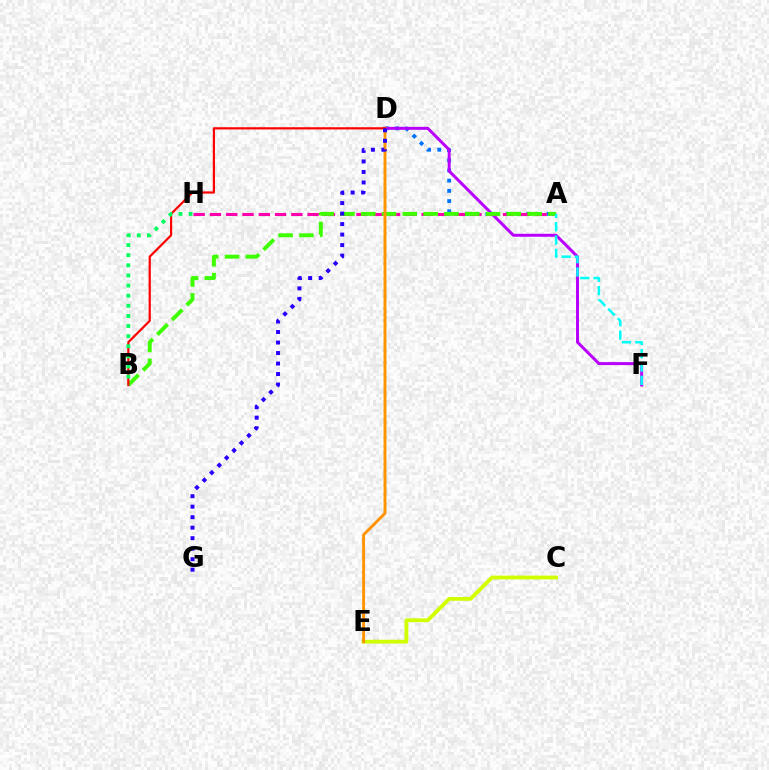{('A', 'D'): [{'color': '#0074ff', 'line_style': 'dotted', 'thickness': 2.77}], ('D', 'F'): [{'color': '#b900ff', 'line_style': 'solid', 'thickness': 2.14}], ('A', 'H'): [{'color': '#ff00ac', 'line_style': 'dashed', 'thickness': 2.21}], ('A', 'B'): [{'color': '#3dff00', 'line_style': 'dashed', 'thickness': 2.83}], ('C', 'E'): [{'color': '#d1ff00', 'line_style': 'solid', 'thickness': 2.74}], ('A', 'F'): [{'color': '#00fff6', 'line_style': 'dashed', 'thickness': 1.81}], ('D', 'E'): [{'color': '#ff9400', 'line_style': 'solid', 'thickness': 2.11}], ('B', 'D'): [{'color': '#ff0000', 'line_style': 'solid', 'thickness': 1.58}], ('B', 'H'): [{'color': '#00ff5c', 'line_style': 'dotted', 'thickness': 2.75}], ('D', 'G'): [{'color': '#2500ff', 'line_style': 'dotted', 'thickness': 2.85}]}